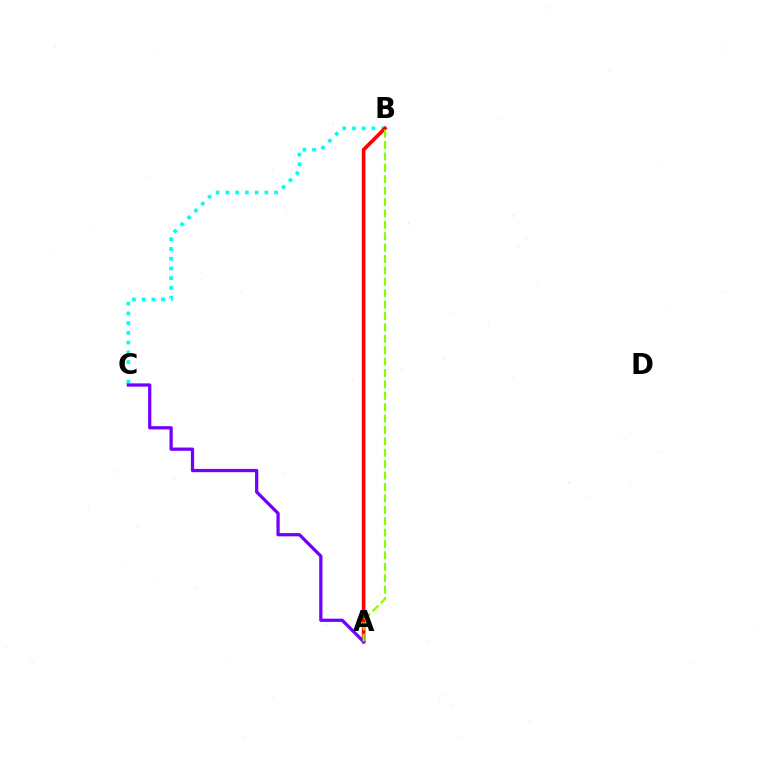{('B', 'C'): [{'color': '#00fff6', 'line_style': 'dotted', 'thickness': 2.65}], ('A', 'B'): [{'color': '#ff0000', 'line_style': 'solid', 'thickness': 2.63}, {'color': '#84ff00', 'line_style': 'dashed', 'thickness': 1.55}], ('A', 'C'): [{'color': '#7200ff', 'line_style': 'solid', 'thickness': 2.34}]}